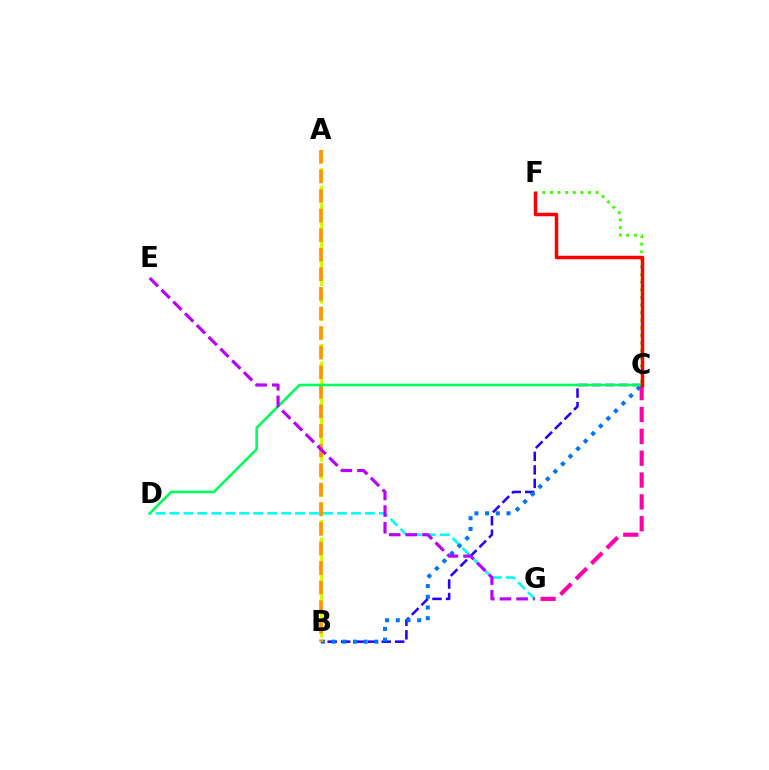{('D', 'G'): [{'color': '#00fff6', 'line_style': 'dashed', 'thickness': 1.9}], ('B', 'C'): [{'color': '#2500ff', 'line_style': 'dashed', 'thickness': 1.83}, {'color': '#0074ff', 'line_style': 'dotted', 'thickness': 2.91}], ('C', 'F'): [{'color': '#3dff00', 'line_style': 'dotted', 'thickness': 2.07}, {'color': '#ff0000', 'line_style': 'solid', 'thickness': 2.52}], ('A', 'B'): [{'color': '#d1ff00', 'line_style': 'dashed', 'thickness': 2.39}, {'color': '#ff9400', 'line_style': 'dashed', 'thickness': 2.66}], ('C', 'G'): [{'color': '#ff00ac', 'line_style': 'dashed', 'thickness': 2.97}], ('C', 'D'): [{'color': '#00ff5c', 'line_style': 'solid', 'thickness': 1.86}], ('E', 'G'): [{'color': '#b900ff', 'line_style': 'dashed', 'thickness': 2.26}]}